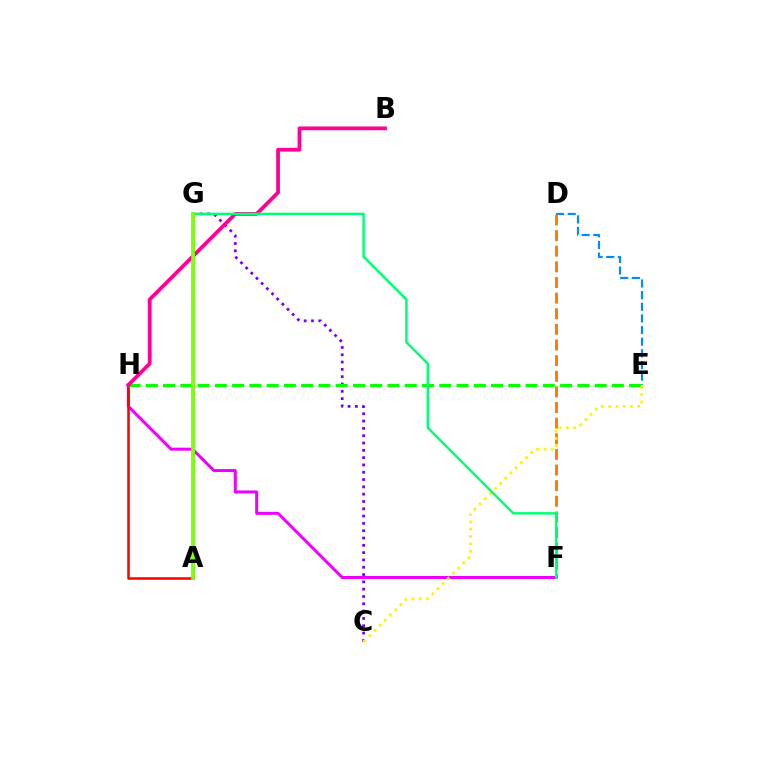{('D', 'E'): [{'color': '#008cff', 'line_style': 'dashed', 'thickness': 1.58}], ('D', 'F'): [{'color': '#ff7c00', 'line_style': 'dashed', 'thickness': 2.12}], ('F', 'H'): [{'color': '#ee00ff', 'line_style': 'solid', 'thickness': 2.16}], ('C', 'G'): [{'color': '#7200ff', 'line_style': 'dotted', 'thickness': 1.99}], ('A', 'H'): [{'color': '#ff0000', 'line_style': 'solid', 'thickness': 1.83}], ('E', 'H'): [{'color': '#08ff00', 'line_style': 'dashed', 'thickness': 2.35}], ('B', 'H'): [{'color': '#ff0094', 'line_style': 'solid', 'thickness': 2.7}], ('A', 'G'): [{'color': '#00fff6', 'line_style': 'solid', 'thickness': 1.86}, {'color': '#0010ff', 'line_style': 'solid', 'thickness': 1.72}, {'color': '#84ff00', 'line_style': 'solid', 'thickness': 2.65}], ('C', 'E'): [{'color': '#fcf500', 'line_style': 'dotted', 'thickness': 1.98}], ('F', 'G'): [{'color': '#00ff74', 'line_style': 'solid', 'thickness': 1.78}]}